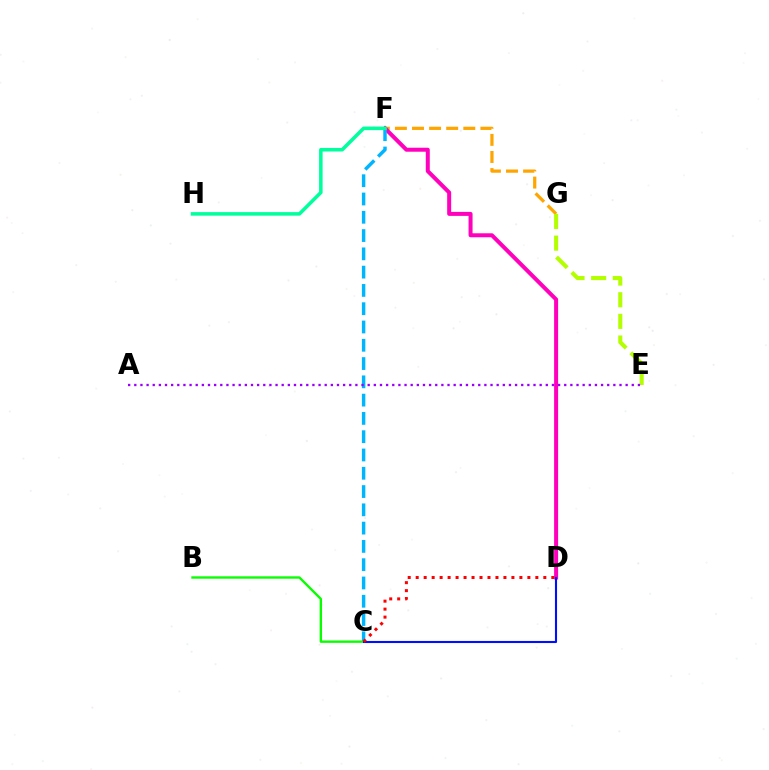{('F', 'G'): [{'color': '#ffa500', 'line_style': 'dashed', 'thickness': 2.32}], ('D', 'F'): [{'color': '#ff00bd', 'line_style': 'solid', 'thickness': 2.88}], ('C', 'F'): [{'color': '#00b5ff', 'line_style': 'dashed', 'thickness': 2.48}], ('E', 'G'): [{'color': '#b3ff00', 'line_style': 'dashed', 'thickness': 2.94}], ('B', 'C'): [{'color': '#08ff00', 'line_style': 'solid', 'thickness': 1.71}], ('F', 'H'): [{'color': '#00ff9d', 'line_style': 'solid', 'thickness': 2.55}], ('A', 'E'): [{'color': '#9b00ff', 'line_style': 'dotted', 'thickness': 1.67}], ('C', 'D'): [{'color': '#0010ff', 'line_style': 'solid', 'thickness': 1.51}, {'color': '#ff0000', 'line_style': 'dotted', 'thickness': 2.17}]}